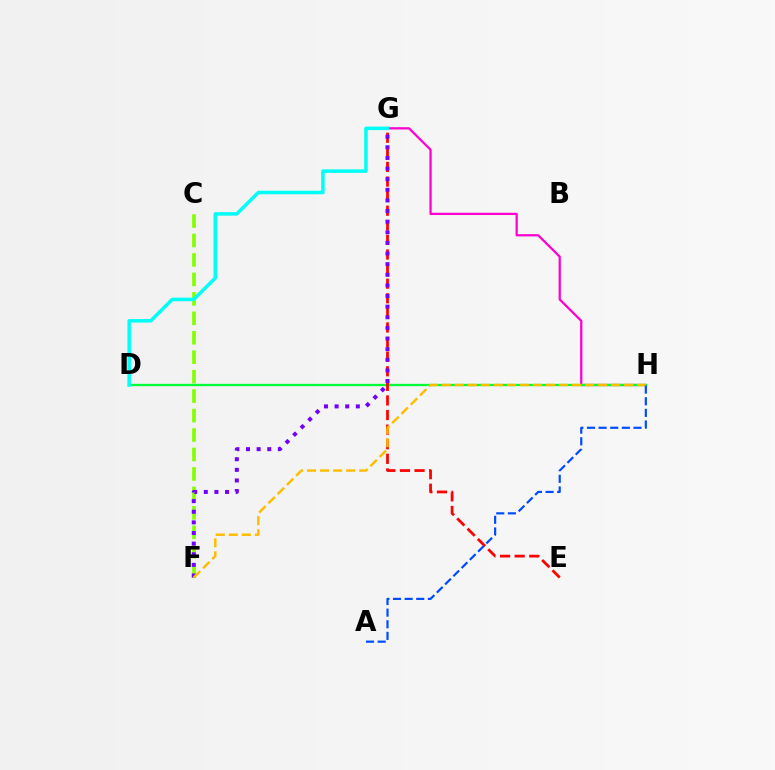{('G', 'H'): [{'color': '#ff00cf', 'line_style': 'solid', 'thickness': 1.63}], ('C', 'F'): [{'color': '#84ff00', 'line_style': 'dashed', 'thickness': 2.64}], ('D', 'H'): [{'color': '#00ff39', 'line_style': 'solid', 'thickness': 1.66}], ('E', 'G'): [{'color': '#ff0000', 'line_style': 'dashed', 'thickness': 1.98}], ('F', 'G'): [{'color': '#7200ff', 'line_style': 'dotted', 'thickness': 2.89}], ('D', 'G'): [{'color': '#00fff6', 'line_style': 'solid', 'thickness': 2.53}], ('F', 'H'): [{'color': '#ffbd00', 'line_style': 'dashed', 'thickness': 1.77}], ('A', 'H'): [{'color': '#004bff', 'line_style': 'dashed', 'thickness': 1.58}]}